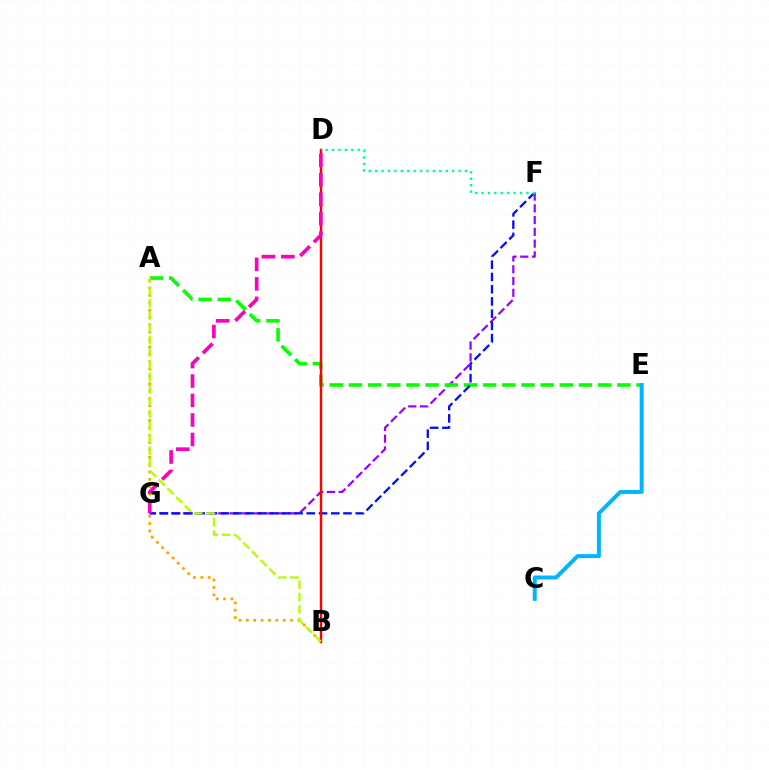{('F', 'G'): [{'color': '#9b00ff', 'line_style': 'dashed', 'thickness': 1.6}, {'color': '#0010ff', 'line_style': 'dashed', 'thickness': 1.66}], ('A', 'E'): [{'color': '#08ff00', 'line_style': 'dashed', 'thickness': 2.6}], ('A', 'B'): [{'color': '#ffa500', 'line_style': 'dotted', 'thickness': 2.0}, {'color': '#b3ff00', 'line_style': 'dashed', 'thickness': 1.67}], ('B', 'D'): [{'color': '#ff0000', 'line_style': 'solid', 'thickness': 1.76}], ('C', 'E'): [{'color': '#00b5ff', 'line_style': 'solid', 'thickness': 2.85}], ('D', 'G'): [{'color': '#ff00bd', 'line_style': 'dashed', 'thickness': 2.64}], ('D', 'F'): [{'color': '#00ff9d', 'line_style': 'dotted', 'thickness': 1.74}]}